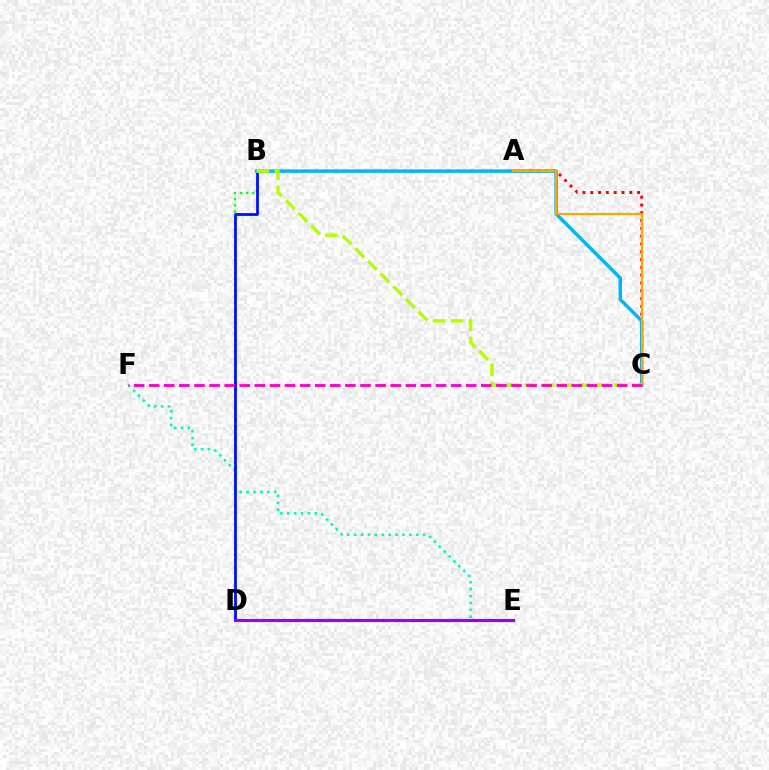{('E', 'F'): [{'color': '#00ff9d', 'line_style': 'dotted', 'thickness': 1.87}], ('B', 'D'): [{'color': '#08ff00', 'line_style': 'dotted', 'thickness': 1.67}, {'color': '#0010ff', 'line_style': 'solid', 'thickness': 1.99}], ('A', 'C'): [{'color': '#ff0000', 'line_style': 'dotted', 'thickness': 2.12}, {'color': '#ffa500', 'line_style': 'solid', 'thickness': 1.57}], ('B', 'C'): [{'color': '#00b5ff', 'line_style': 'solid', 'thickness': 2.49}, {'color': '#b3ff00', 'line_style': 'dashed', 'thickness': 2.43}], ('C', 'F'): [{'color': '#ff00bd', 'line_style': 'dashed', 'thickness': 2.05}], ('D', 'E'): [{'color': '#9b00ff', 'line_style': 'solid', 'thickness': 2.26}]}